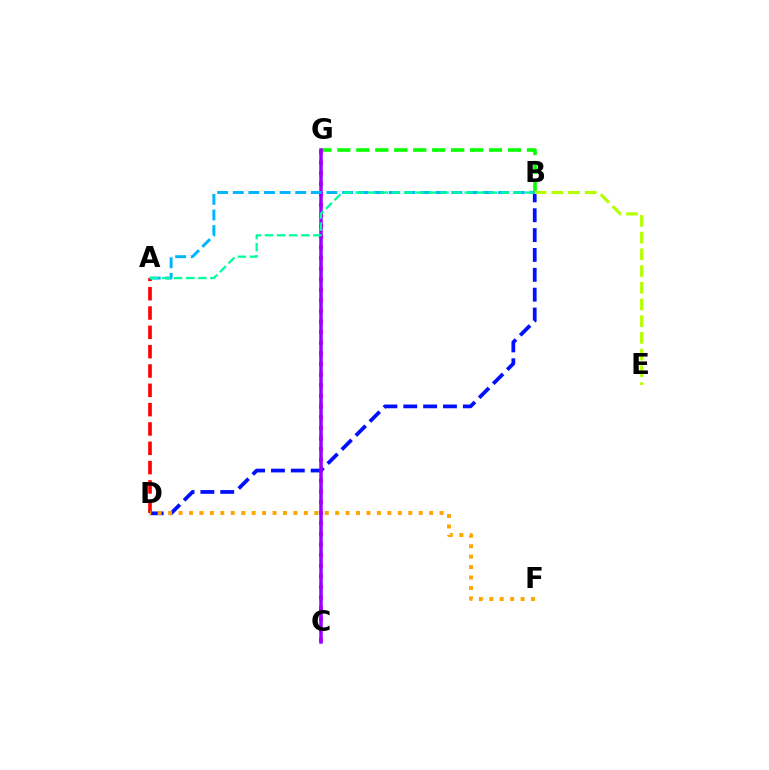{('B', 'G'): [{'color': '#08ff00', 'line_style': 'dashed', 'thickness': 2.58}], ('A', 'D'): [{'color': '#ff0000', 'line_style': 'dashed', 'thickness': 2.63}], ('C', 'G'): [{'color': '#ff00bd', 'line_style': 'dotted', 'thickness': 2.88}, {'color': '#9b00ff', 'line_style': 'solid', 'thickness': 2.53}], ('B', 'D'): [{'color': '#0010ff', 'line_style': 'dashed', 'thickness': 2.7}], ('A', 'B'): [{'color': '#00b5ff', 'line_style': 'dashed', 'thickness': 2.12}, {'color': '#00ff9d', 'line_style': 'dashed', 'thickness': 1.64}], ('D', 'F'): [{'color': '#ffa500', 'line_style': 'dotted', 'thickness': 2.84}], ('B', 'E'): [{'color': '#b3ff00', 'line_style': 'dashed', 'thickness': 2.27}]}